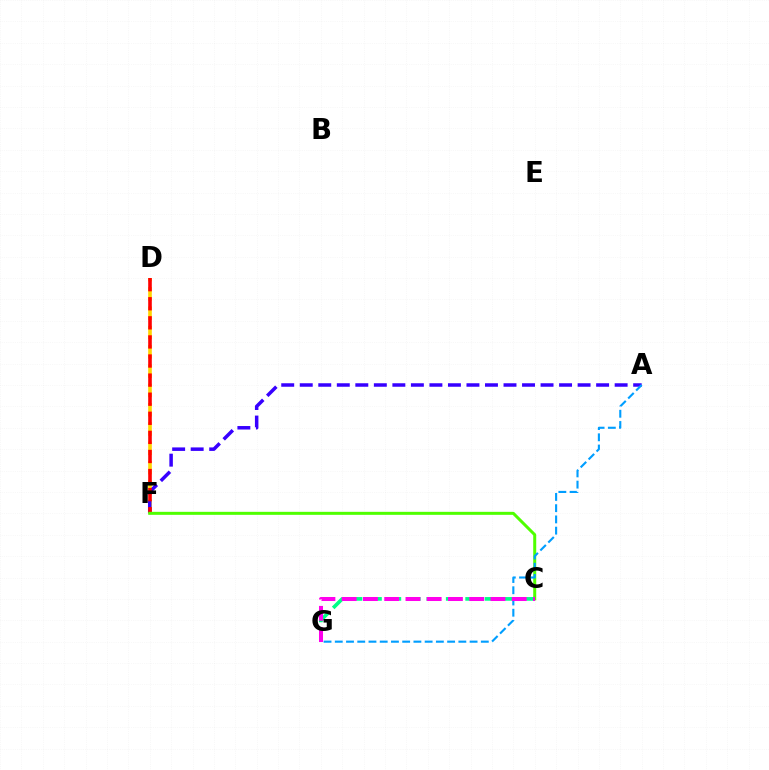{('D', 'F'): [{'color': '#ffd500', 'line_style': 'dashed', 'thickness': 2.62}, {'color': '#ff0000', 'line_style': 'dashed', 'thickness': 2.59}], ('A', 'F'): [{'color': '#3700ff', 'line_style': 'dashed', 'thickness': 2.52}], ('C', 'G'): [{'color': '#00ff86', 'line_style': 'dashed', 'thickness': 2.64}, {'color': '#ff00ed', 'line_style': 'dashed', 'thickness': 2.89}], ('C', 'F'): [{'color': '#4fff00', 'line_style': 'solid', 'thickness': 2.16}], ('A', 'G'): [{'color': '#009eff', 'line_style': 'dashed', 'thickness': 1.53}]}